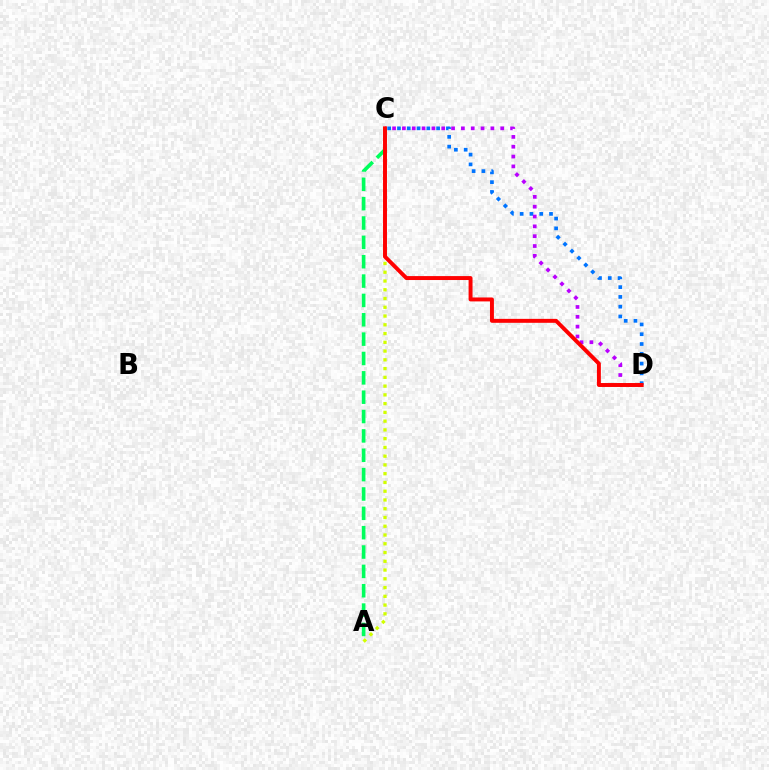{('C', 'D'): [{'color': '#0074ff', 'line_style': 'dotted', 'thickness': 2.66}, {'color': '#b900ff', 'line_style': 'dotted', 'thickness': 2.67}, {'color': '#ff0000', 'line_style': 'solid', 'thickness': 2.84}], ('A', 'C'): [{'color': '#00ff5c', 'line_style': 'dashed', 'thickness': 2.63}, {'color': '#d1ff00', 'line_style': 'dotted', 'thickness': 2.38}]}